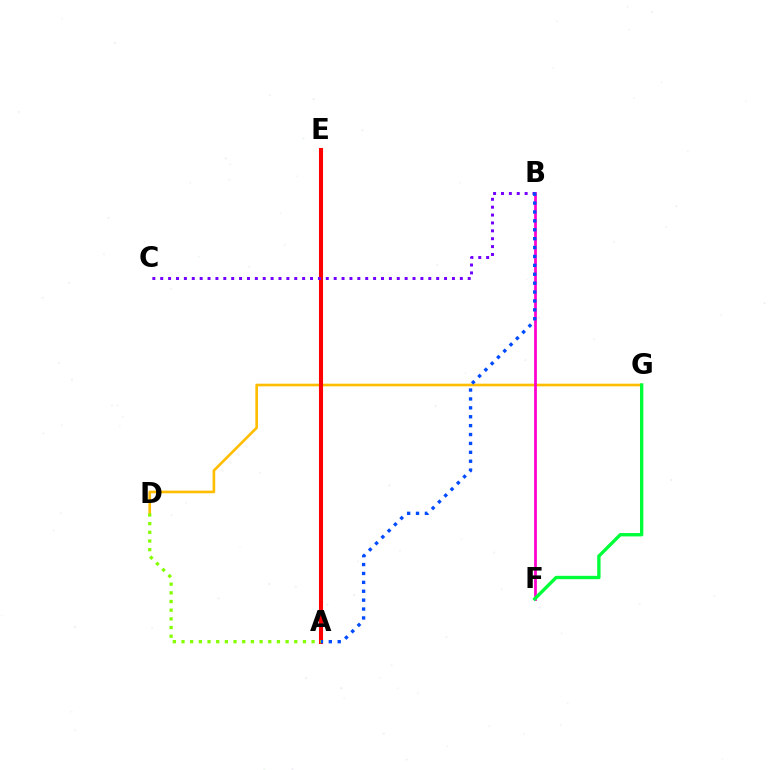{('D', 'G'): [{'color': '#ffbd00', 'line_style': 'solid', 'thickness': 1.91}], ('A', 'E'): [{'color': '#00fff6', 'line_style': 'dotted', 'thickness': 1.98}, {'color': '#ff0000', 'line_style': 'solid', 'thickness': 2.94}], ('B', 'F'): [{'color': '#ff00cf', 'line_style': 'solid', 'thickness': 1.98}], ('B', 'C'): [{'color': '#7200ff', 'line_style': 'dotted', 'thickness': 2.14}], ('A', 'B'): [{'color': '#004bff', 'line_style': 'dotted', 'thickness': 2.42}], ('F', 'G'): [{'color': '#00ff39', 'line_style': 'solid', 'thickness': 2.42}], ('A', 'D'): [{'color': '#84ff00', 'line_style': 'dotted', 'thickness': 2.36}]}